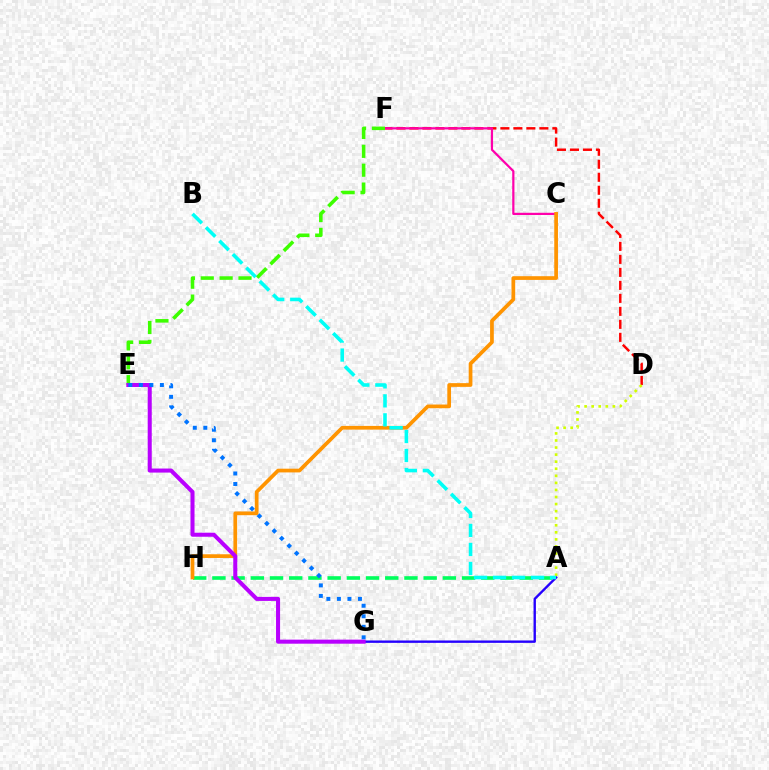{('A', 'H'): [{'color': '#00ff5c', 'line_style': 'dashed', 'thickness': 2.61}], ('D', 'F'): [{'color': '#ff0000', 'line_style': 'dashed', 'thickness': 1.77}], ('C', 'F'): [{'color': '#ff00ac', 'line_style': 'solid', 'thickness': 1.6}], ('A', 'G'): [{'color': '#2500ff', 'line_style': 'solid', 'thickness': 1.71}], ('C', 'H'): [{'color': '#ff9400', 'line_style': 'solid', 'thickness': 2.68}], ('E', 'F'): [{'color': '#3dff00', 'line_style': 'dashed', 'thickness': 2.57}], ('A', 'D'): [{'color': '#d1ff00', 'line_style': 'dotted', 'thickness': 1.92}], ('A', 'B'): [{'color': '#00fff6', 'line_style': 'dashed', 'thickness': 2.58}], ('E', 'G'): [{'color': '#b900ff', 'line_style': 'solid', 'thickness': 2.91}, {'color': '#0074ff', 'line_style': 'dotted', 'thickness': 2.86}]}